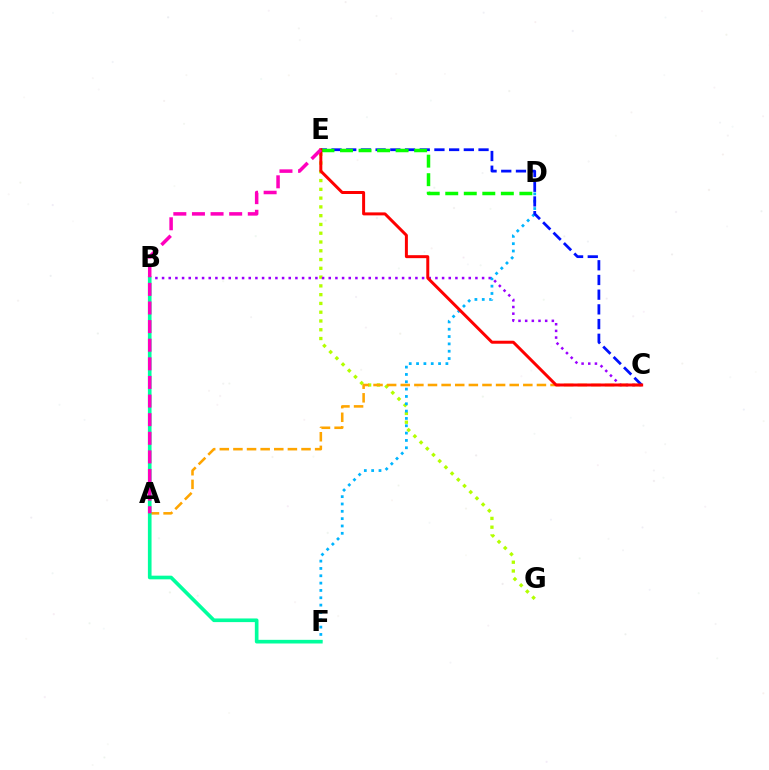{('E', 'G'): [{'color': '#b3ff00', 'line_style': 'dotted', 'thickness': 2.38}], ('A', 'C'): [{'color': '#ffa500', 'line_style': 'dashed', 'thickness': 1.85}], ('B', 'C'): [{'color': '#9b00ff', 'line_style': 'dotted', 'thickness': 1.81}], ('D', 'F'): [{'color': '#00b5ff', 'line_style': 'dotted', 'thickness': 1.99}], ('B', 'F'): [{'color': '#00ff9d', 'line_style': 'solid', 'thickness': 2.63}], ('C', 'E'): [{'color': '#0010ff', 'line_style': 'dashed', 'thickness': 2.0}, {'color': '#ff0000', 'line_style': 'solid', 'thickness': 2.15}], ('D', 'E'): [{'color': '#08ff00', 'line_style': 'dashed', 'thickness': 2.52}], ('A', 'E'): [{'color': '#ff00bd', 'line_style': 'dashed', 'thickness': 2.53}]}